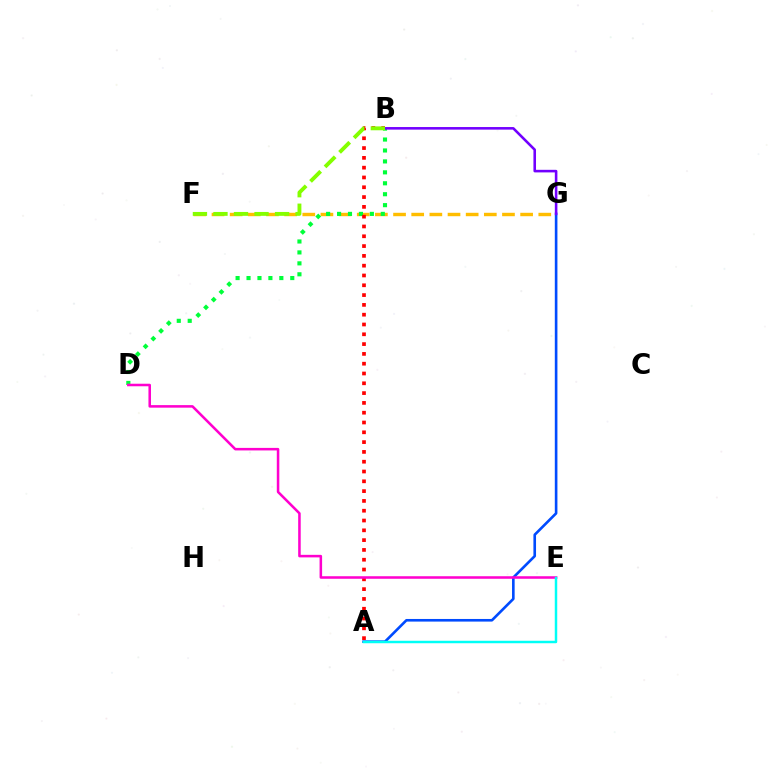{('A', 'G'): [{'color': '#004bff', 'line_style': 'solid', 'thickness': 1.89}], ('F', 'G'): [{'color': '#ffbd00', 'line_style': 'dashed', 'thickness': 2.47}], ('B', 'D'): [{'color': '#00ff39', 'line_style': 'dotted', 'thickness': 2.97}], ('B', 'G'): [{'color': '#7200ff', 'line_style': 'solid', 'thickness': 1.86}], ('A', 'B'): [{'color': '#ff0000', 'line_style': 'dotted', 'thickness': 2.66}], ('D', 'E'): [{'color': '#ff00cf', 'line_style': 'solid', 'thickness': 1.83}], ('B', 'F'): [{'color': '#84ff00', 'line_style': 'dashed', 'thickness': 2.79}], ('A', 'E'): [{'color': '#00fff6', 'line_style': 'solid', 'thickness': 1.78}]}